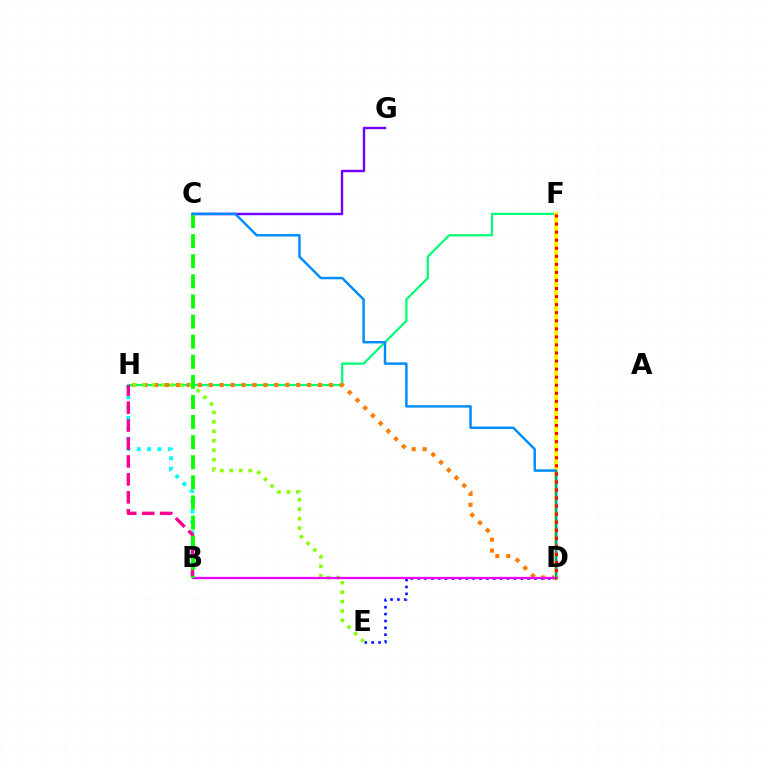{('F', 'H'): [{'color': '#00ff74', 'line_style': 'solid', 'thickness': 1.63}], ('B', 'H'): [{'color': '#00fff6', 'line_style': 'dotted', 'thickness': 2.82}, {'color': '#ff0094', 'line_style': 'dashed', 'thickness': 2.44}], ('D', 'H'): [{'color': '#ff7c00', 'line_style': 'dotted', 'thickness': 2.97}], ('D', 'F'): [{'color': '#fcf500', 'line_style': 'solid', 'thickness': 2.98}, {'color': '#ff0000', 'line_style': 'dotted', 'thickness': 2.19}], ('C', 'G'): [{'color': '#7200ff', 'line_style': 'solid', 'thickness': 1.74}], ('D', 'E'): [{'color': '#0010ff', 'line_style': 'dotted', 'thickness': 1.87}], ('E', 'H'): [{'color': '#84ff00', 'line_style': 'dotted', 'thickness': 2.56}], ('B', 'D'): [{'color': '#ee00ff', 'line_style': 'solid', 'thickness': 1.64}], ('B', 'C'): [{'color': '#08ff00', 'line_style': 'dashed', 'thickness': 2.73}], ('C', 'D'): [{'color': '#008cff', 'line_style': 'solid', 'thickness': 1.76}]}